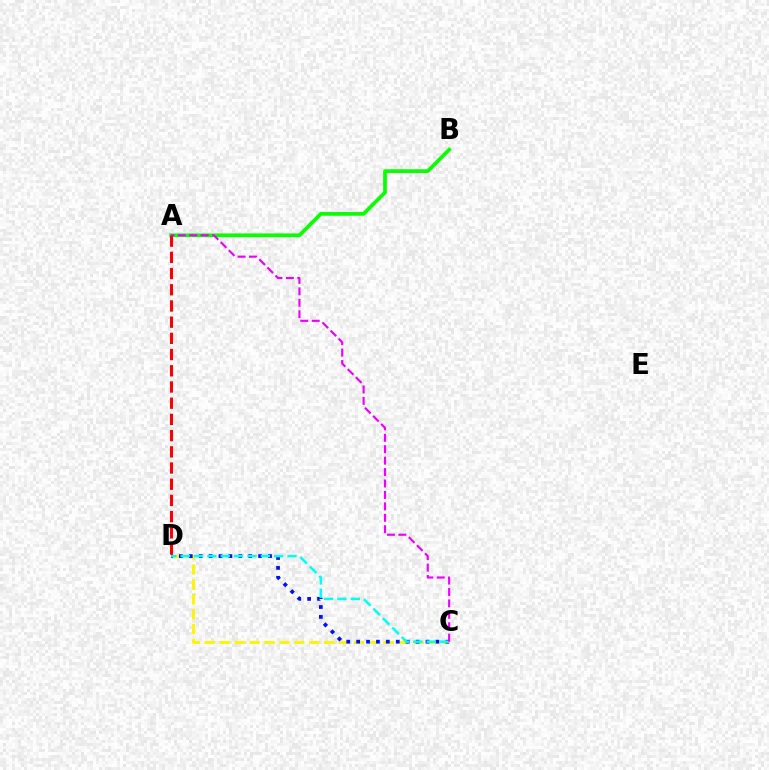{('A', 'B'): [{'color': '#08ff00', 'line_style': 'solid', 'thickness': 2.67}], ('C', 'D'): [{'color': '#fcf500', 'line_style': 'dashed', 'thickness': 2.02}, {'color': '#0010ff', 'line_style': 'dotted', 'thickness': 2.69}, {'color': '#00fff6', 'line_style': 'dashed', 'thickness': 1.82}], ('A', 'D'): [{'color': '#ff0000', 'line_style': 'dashed', 'thickness': 2.2}], ('A', 'C'): [{'color': '#ee00ff', 'line_style': 'dashed', 'thickness': 1.55}]}